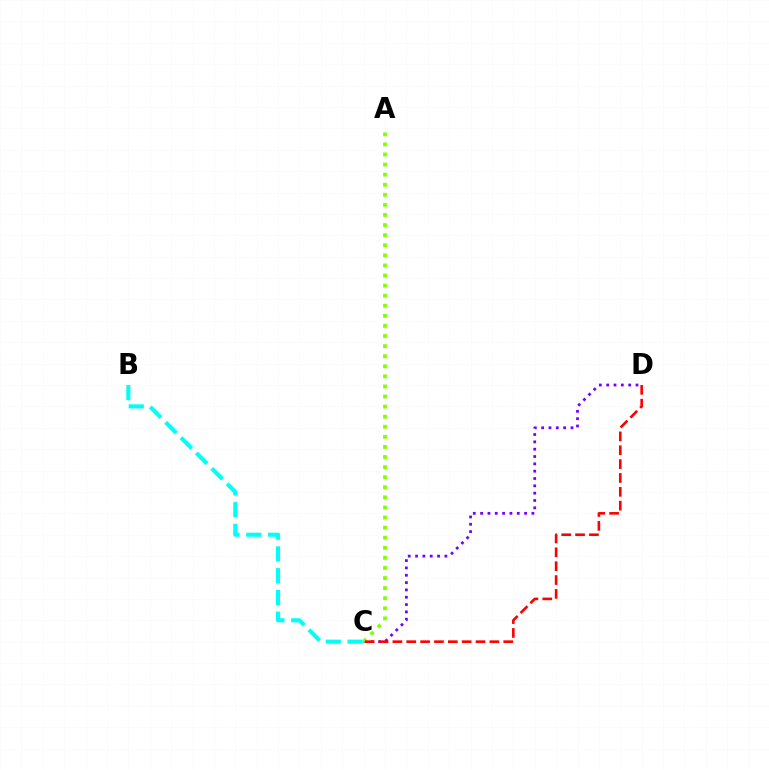{('C', 'D'): [{'color': '#7200ff', 'line_style': 'dotted', 'thickness': 1.99}, {'color': '#ff0000', 'line_style': 'dashed', 'thickness': 1.88}], ('A', 'C'): [{'color': '#84ff00', 'line_style': 'dotted', 'thickness': 2.74}], ('B', 'C'): [{'color': '#00fff6', 'line_style': 'dashed', 'thickness': 2.95}]}